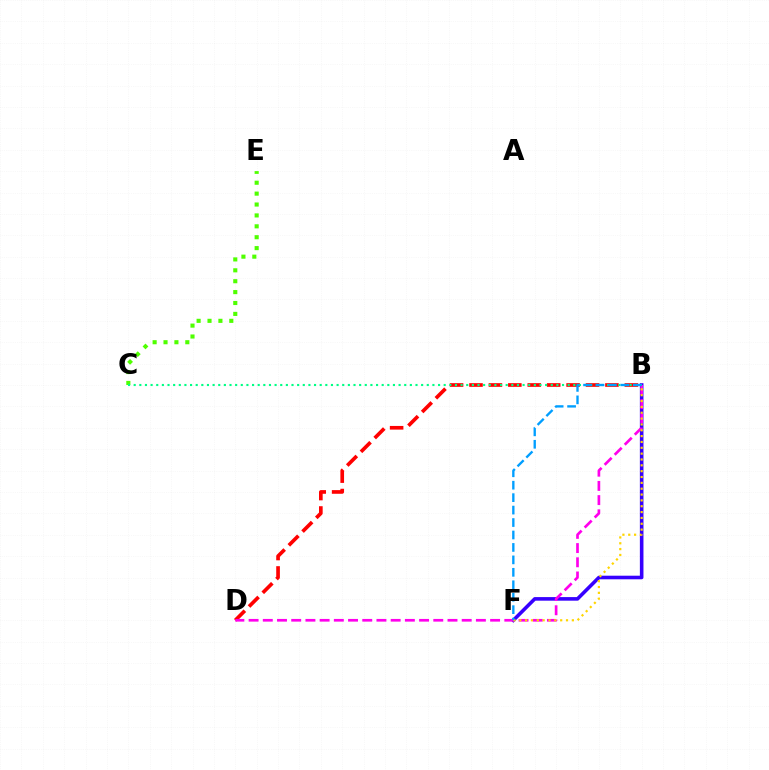{('C', 'E'): [{'color': '#4fff00', 'line_style': 'dotted', 'thickness': 2.96}], ('B', 'F'): [{'color': '#3700ff', 'line_style': 'solid', 'thickness': 2.59}, {'color': '#ffd500', 'line_style': 'dotted', 'thickness': 1.59}, {'color': '#009eff', 'line_style': 'dashed', 'thickness': 1.69}], ('B', 'D'): [{'color': '#ff0000', 'line_style': 'dashed', 'thickness': 2.64}, {'color': '#ff00ed', 'line_style': 'dashed', 'thickness': 1.93}], ('B', 'C'): [{'color': '#00ff86', 'line_style': 'dotted', 'thickness': 1.53}]}